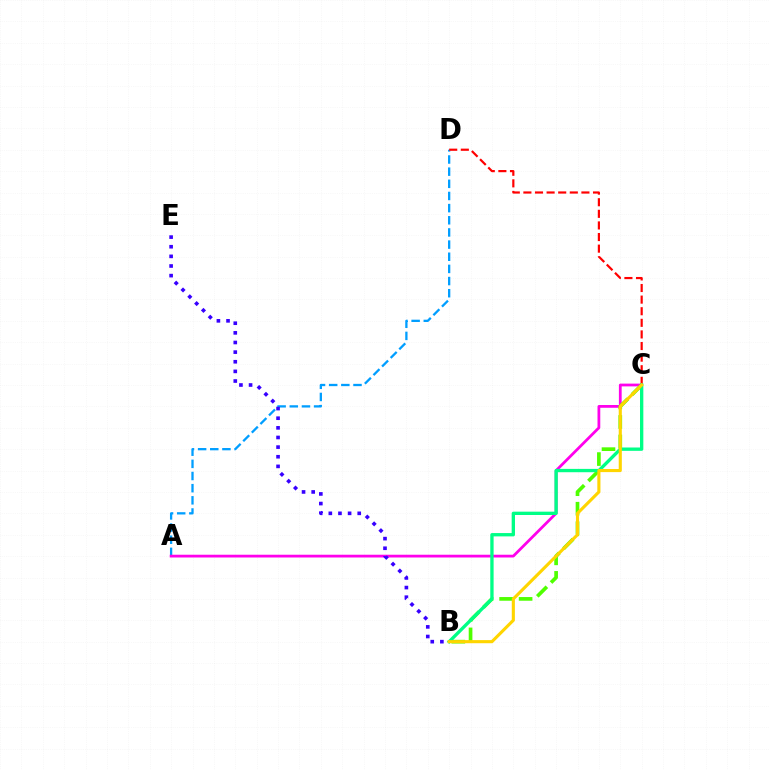{('A', 'D'): [{'color': '#009eff', 'line_style': 'dashed', 'thickness': 1.65}], ('C', 'D'): [{'color': '#ff0000', 'line_style': 'dashed', 'thickness': 1.58}], ('A', 'C'): [{'color': '#ff00ed', 'line_style': 'solid', 'thickness': 2.0}], ('B', 'C'): [{'color': '#4fff00', 'line_style': 'dashed', 'thickness': 2.65}, {'color': '#00ff86', 'line_style': 'solid', 'thickness': 2.4}, {'color': '#ffd500', 'line_style': 'solid', 'thickness': 2.24}], ('B', 'E'): [{'color': '#3700ff', 'line_style': 'dotted', 'thickness': 2.62}]}